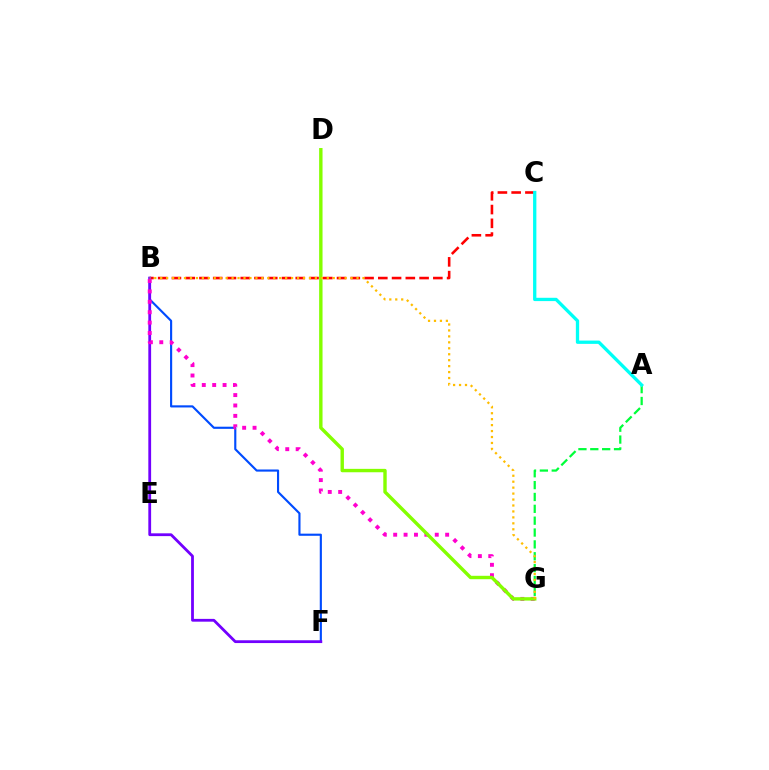{('B', 'F'): [{'color': '#004bff', 'line_style': 'solid', 'thickness': 1.54}, {'color': '#7200ff', 'line_style': 'solid', 'thickness': 2.01}], ('B', 'C'): [{'color': '#ff0000', 'line_style': 'dashed', 'thickness': 1.87}], ('B', 'G'): [{'color': '#ff00cf', 'line_style': 'dotted', 'thickness': 2.82}, {'color': '#ffbd00', 'line_style': 'dotted', 'thickness': 1.62}], ('D', 'G'): [{'color': '#84ff00', 'line_style': 'solid', 'thickness': 2.45}], ('A', 'G'): [{'color': '#00ff39', 'line_style': 'dashed', 'thickness': 1.61}], ('A', 'C'): [{'color': '#00fff6', 'line_style': 'solid', 'thickness': 2.38}]}